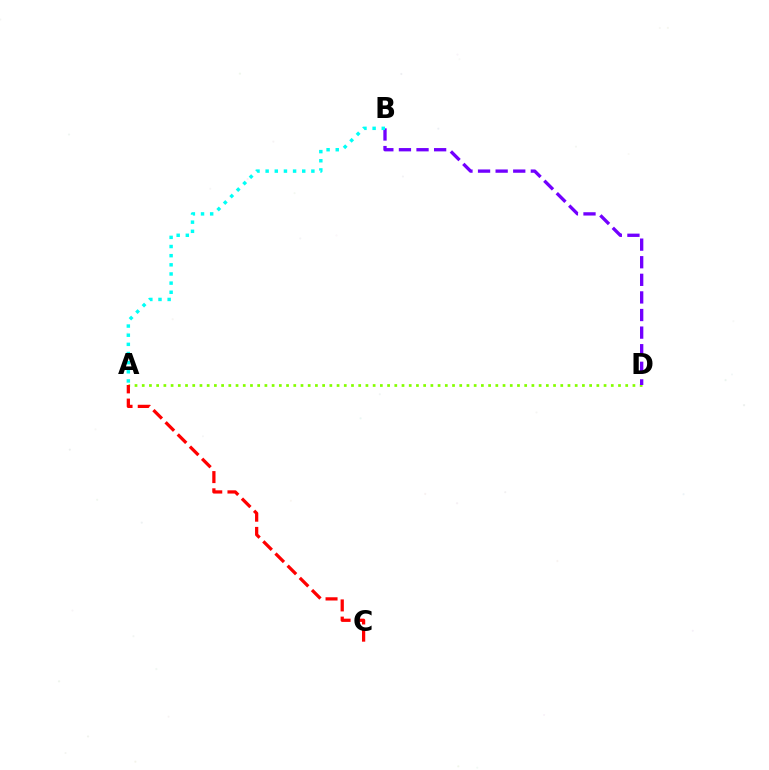{('A', 'D'): [{'color': '#84ff00', 'line_style': 'dotted', 'thickness': 1.96}], ('A', 'C'): [{'color': '#ff0000', 'line_style': 'dashed', 'thickness': 2.34}], ('B', 'D'): [{'color': '#7200ff', 'line_style': 'dashed', 'thickness': 2.39}], ('A', 'B'): [{'color': '#00fff6', 'line_style': 'dotted', 'thickness': 2.49}]}